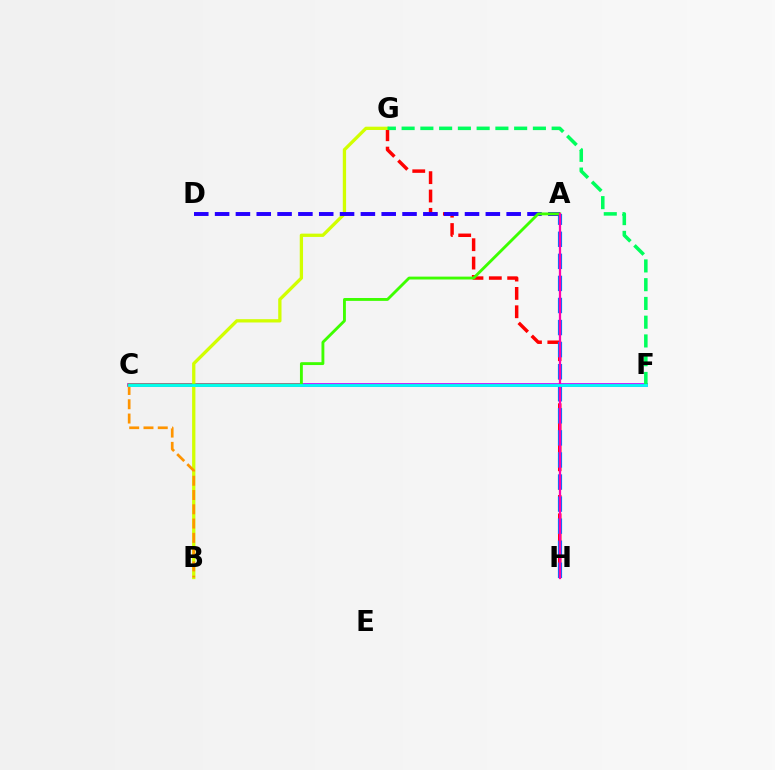{('G', 'H'): [{'color': '#ff0000', 'line_style': 'dashed', 'thickness': 2.49}], ('C', 'F'): [{'color': '#b900ff', 'line_style': 'solid', 'thickness': 2.63}, {'color': '#00fff6', 'line_style': 'solid', 'thickness': 1.99}], ('A', 'H'): [{'color': '#0074ff', 'line_style': 'dashed', 'thickness': 3.0}, {'color': '#ff00ac', 'line_style': 'solid', 'thickness': 1.63}], ('B', 'G'): [{'color': '#d1ff00', 'line_style': 'solid', 'thickness': 2.37}], ('A', 'D'): [{'color': '#2500ff', 'line_style': 'dashed', 'thickness': 2.83}], ('A', 'C'): [{'color': '#3dff00', 'line_style': 'solid', 'thickness': 2.06}], ('F', 'G'): [{'color': '#00ff5c', 'line_style': 'dashed', 'thickness': 2.55}], ('B', 'C'): [{'color': '#ff9400', 'line_style': 'dashed', 'thickness': 1.94}]}